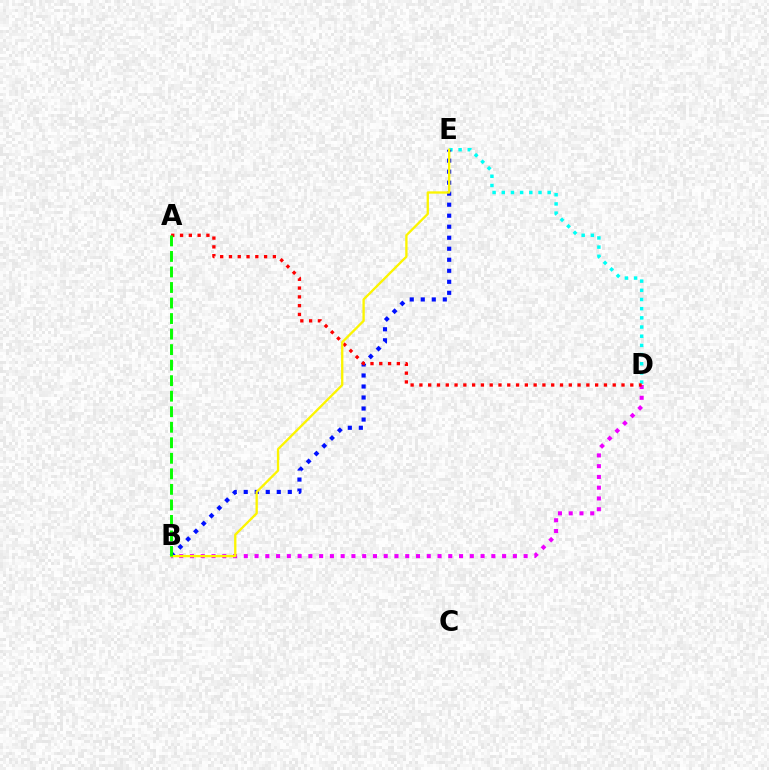{('B', 'D'): [{'color': '#ee00ff', 'line_style': 'dotted', 'thickness': 2.92}], ('D', 'E'): [{'color': '#00fff6', 'line_style': 'dotted', 'thickness': 2.49}], ('B', 'E'): [{'color': '#0010ff', 'line_style': 'dotted', 'thickness': 2.99}, {'color': '#fcf500', 'line_style': 'solid', 'thickness': 1.67}], ('A', 'D'): [{'color': '#ff0000', 'line_style': 'dotted', 'thickness': 2.39}], ('A', 'B'): [{'color': '#08ff00', 'line_style': 'dashed', 'thickness': 2.11}]}